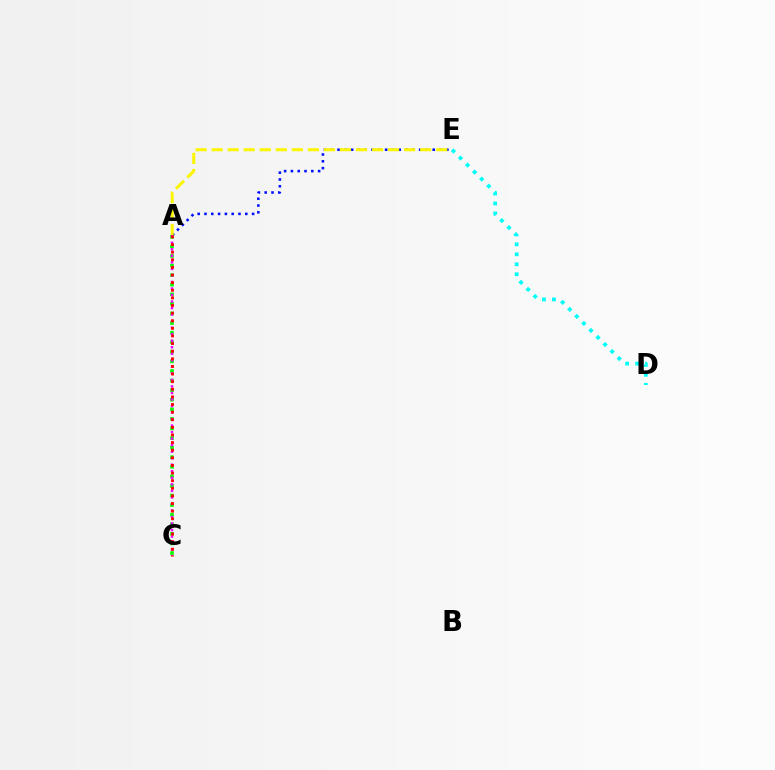{('A', 'E'): [{'color': '#0010ff', 'line_style': 'dotted', 'thickness': 1.85}, {'color': '#fcf500', 'line_style': 'dashed', 'thickness': 2.18}], ('D', 'E'): [{'color': '#00fff6', 'line_style': 'dotted', 'thickness': 2.71}], ('A', 'C'): [{'color': '#08ff00', 'line_style': 'dotted', 'thickness': 2.6}, {'color': '#ee00ff', 'line_style': 'dotted', 'thickness': 1.77}, {'color': '#ff0000', 'line_style': 'dotted', 'thickness': 2.07}]}